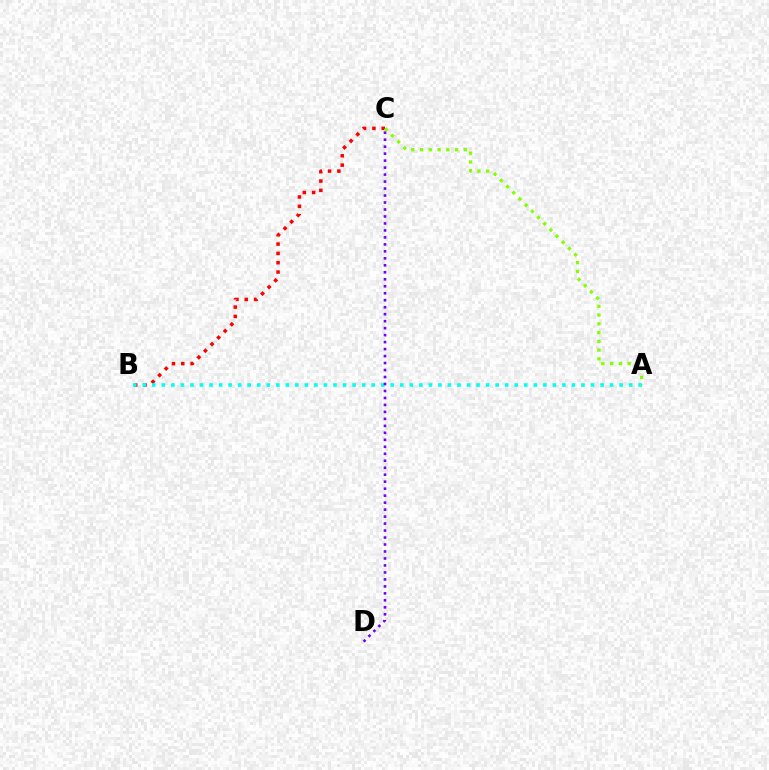{('B', 'C'): [{'color': '#ff0000', 'line_style': 'dotted', 'thickness': 2.53}], ('A', 'B'): [{'color': '#00fff6', 'line_style': 'dotted', 'thickness': 2.59}], ('A', 'C'): [{'color': '#84ff00', 'line_style': 'dotted', 'thickness': 2.38}], ('C', 'D'): [{'color': '#7200ff', 'line_style': 'dotted', 'thickness': 1.9}]}